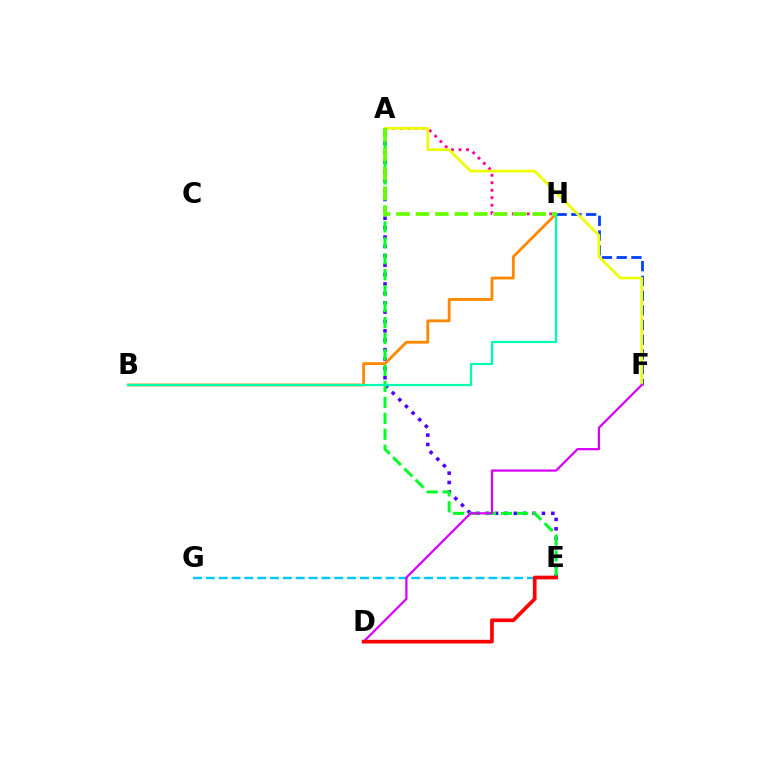{('A', 'E'): [{'color': '#4f00ff', 'line_style': 'dotted', 'thickness': 2.55}, {'color': '#00ff27', 'line_style': 'dashed', 'thickness': 2.17}], ('F', 'H'): [{'color': '#003fff', 'line_style': 'dashed', 'thickness': 2.0}], ('A', 'H'): [{'color': '#ff00a0', 'line_style': 'dotted', 'thickness': 2.04}, {'color': '#66ff00', 'line_style': 'dashed', 'thickness': 2.64}], ('E', 'G'): [{'color': '#00c7ff', 'line_style': 'dashed', 'thickness': 1.74}], ('B', 'H'): [{'color': '#ff8800', 'line_style': 'solid', 'thickness': 2.03}, {'color': '#00ffaf', 'line_style': 'solid', 'thickness': 1.59}], ('A', 'F'): [{'color': '#eeff00', 'line_style': 'solid', 'thickness': 1.92}], ('D', 'F'): [{'color': '#d600ff', 'line_style': 'solid', 'thickness': 1.61}], ('D', 'E'): [{'color': '#ff0000', 'line_style': 'solid', 'thickness': 2.65}]}